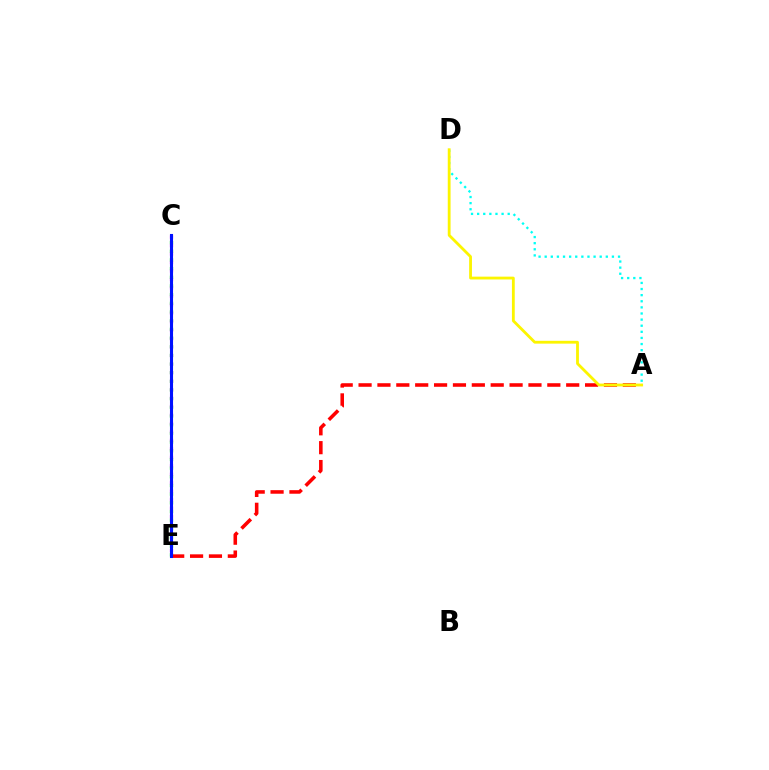{('C', 'E'): [{'color': '#ee00ff', 'line_style': 'dotted', 'thickness': 2.3}, {'color': '#08ff00', 'line_style': 'dotted', 'thickness': 2.36}, {'color': '#0010ff', 'line_style': 'solid', 'thickness': 2.22}], ('A', 'E'): [{'color': '#ff0000', 'line_style': 'dashed', 'thickness': 2.56}], ('A', 'D'): [{'color': '#00fff6', 'line_style': 'dotted', 'thickness': 1.66}, {'color': '#fcf500', 'line_style': 'solid', 'thickness': 2.03}]}